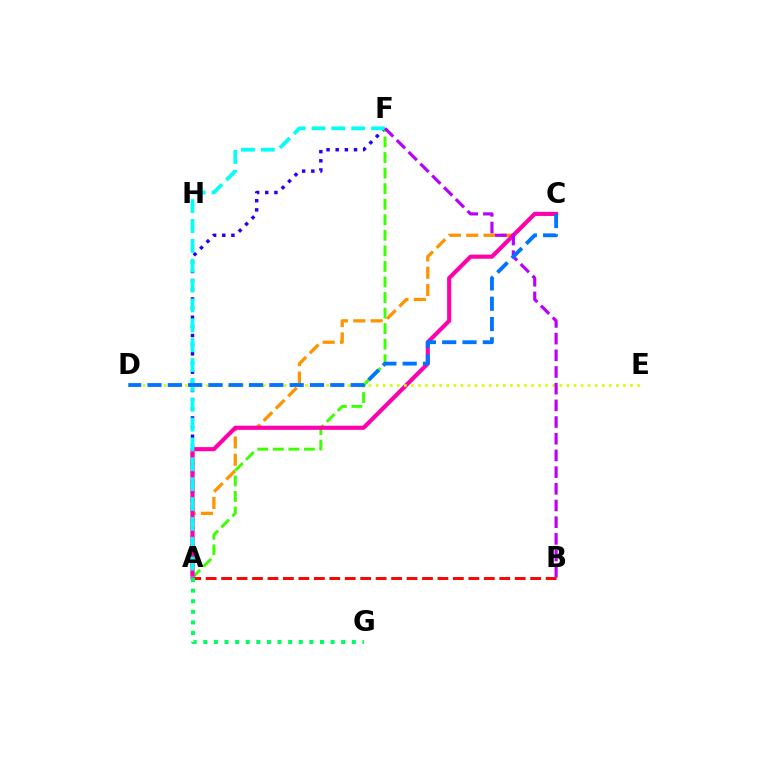{('A', 'F'): [{'color': '#2500ff', 'line_style': 'dotted', 'thickness': 2.49}, {'color': '#3dff00', 'line_style': 'dashed', 'thickness': 2.11}, {'color': '#00fff6', 'line_style': 'dashed', 'thickness': 2.7}], ('A', 'C'): [{'color': '#ff9400', 'line_style': 'dashed', 'thickness': 2.36}, {'color': '#ff00ac', 'line_style': 'solid', 'thickness': 2.96}], ('A', 'B'): [{'color': '#ff0000', 'line_style': 'dashed', 'thickness': 2.1}], ('A', 'G'): [{'color': '#00ff5c', 'line_style': 'dotted', 'thickness': 2.88}], ('D', 'E'): [{'color': '#d1ff00', 'line_style': 'dotted', 'thickness': 1.92}], ('B', 'F'): [{'color': '#b900ff', 'line_style': 'dashed', 'thickness': 2.27}], ('C', 'D'): [{'color': '#0074ff', 'line_style': 'dashed', 'thickness': 2.76}]}